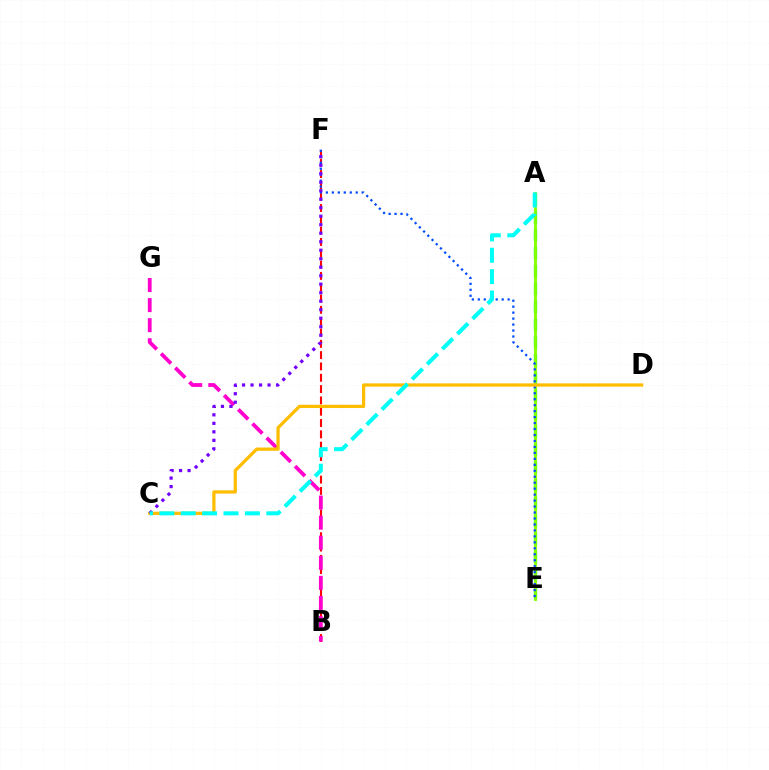{('A', 'E'): [{'color': '#00ff39', 'line_style': 'dashed', 'thickness': 2.42}, {'color': '#84ff00', 'line_style': 'solid', 'thickness': 2.08}], ('B', 'F'): [{'color': '#ff0000', 'line_style': 'dashed', 'thickness': 1.54}], ('B', 'G'): [{'color': '#ff00cf', 'line_style': 'dashed', 'thickness': 2.73}], ('E', 'F'): [{'color': '#004bff', 'line_style': 'dotted', 'thickness': 1.62}], ('C', 'D'): [{'color': '#ffbd00', 'line_style': 'solid', 'thickness': 2.34}], ('C', 'F'): [{'color': '#7200ff', 'line_style': 'dotted', 'thickness': 2.31}], ('A', 'C'): [{'color': '#00fff6', 'line_style': 'dashed', 'thickness': 2.9}]}